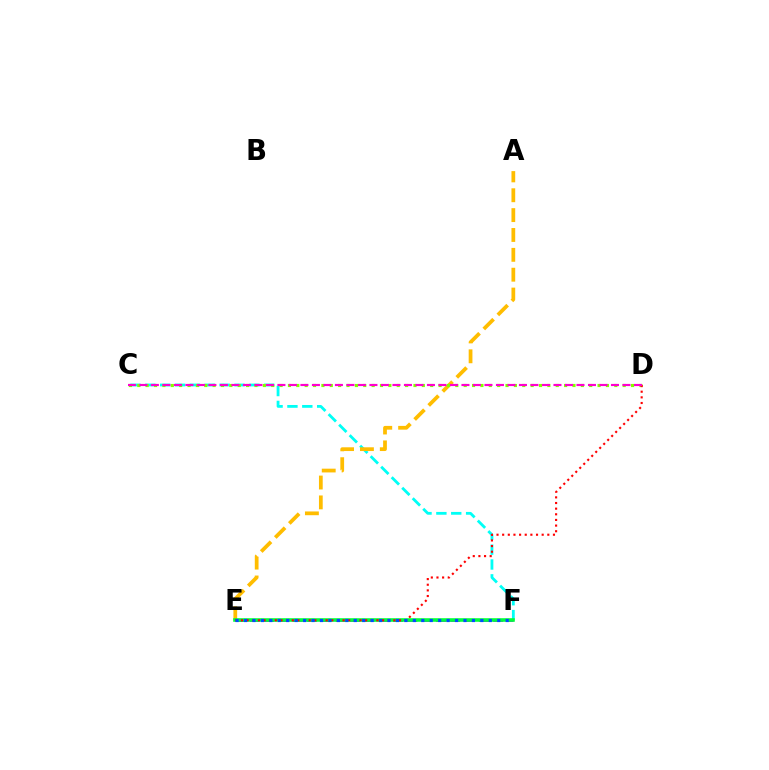{('C', 'F'): [{'color': '#00fff6', 'line_style': 'dashed', 'thickness': 2.02}], ('E', 'F'): [{'color': '#7200ff', 'line_style': 'dashed', 'thickness': 1.94}, {'color': '#00ff39', 'line_style': 'solid', 'thickness': 2.58}, {'color': '#004bff', 'line_style': 'dotted', 'thickness': 2.29}], ('A', 'E'): [{'color': '#ffbd00', 'line_style': 'dashed', 'thickness': 2.7}], ('C', 'D'): [{'color': '#84ff00', 'line_style': 'dotted', 'thickness': 2.27}, {'color': '#ff00cf', 'line_style': 'dashed', 'thickness': 1.56}], ('D', 'E'): [{'color': '#ff0000', 'line_style': 'dotted', 'thickness': 1.53}]}